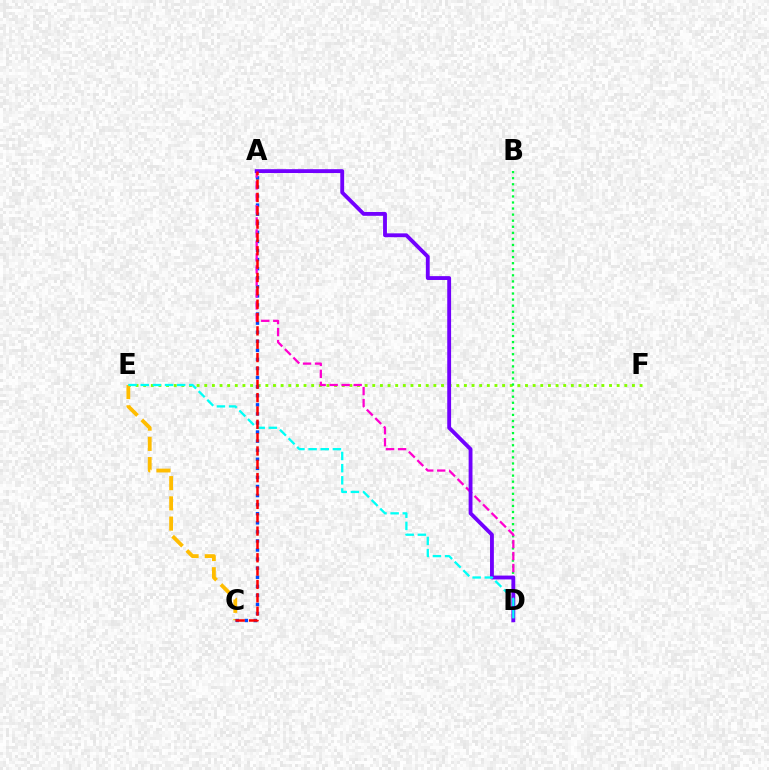{('E', 'F'): [{'color': '#84ff00', 'line_style': 'dotted', 'thickness': 2.07}], ('C', 'E'): [{'color': '#ffbd00', 'line_style': 'dashed', 'thickness': 2.75}], ('B', 'D'): [{'color': '#00ff39', 'line_style': 'dotted', 'thickness': 1.65}], ('A', 'C'): [{'color': '#004bff', 'line_style': 'dotted', 'thickness': 2.47}, {'color': '#ff0000', 'line_style': 'dashed', 'thickness': 1.81}], ('A', 'D'): [{'color': '#ff00cf', 'line_style': 'dashed', 'thickness': 1.63}, {'color': '#7200ff', 'line_style': 'solid', 'thickness': 2.77}], ('D', 'E'): [{'color': '#00fff6', 'line_style': 'dashed', 'thickness': 1.65}]}